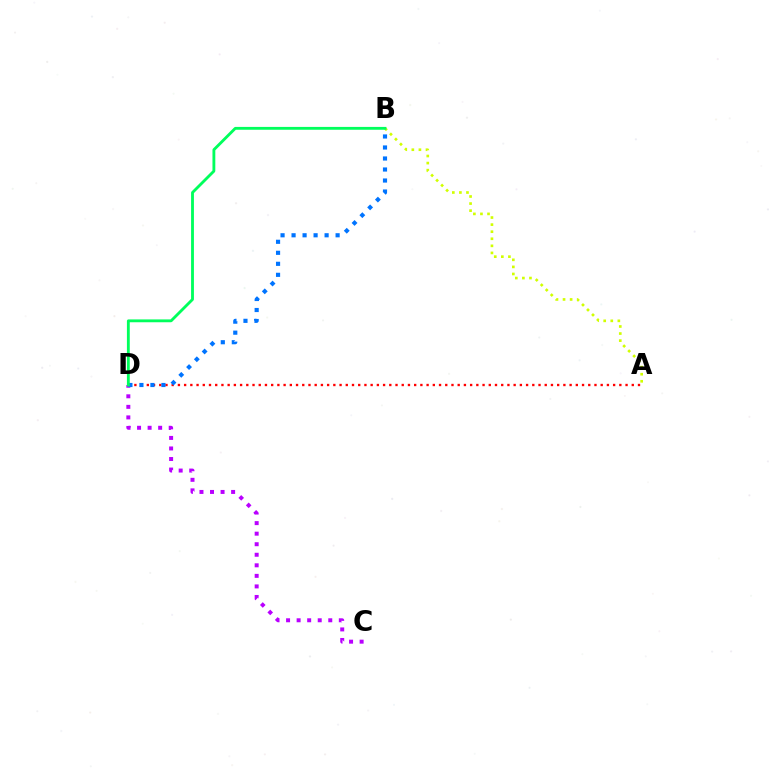{('A', 'D'): [{'color': '#ff0000', 'line_style': 'dotted', 'thickness': 1.69}], ('A', 'B'): [{'color': '#d1ff00', 'line_style': 'dotted', 'thickness': 1.92}], ('C', 'D'): [{'color': '#b900ff', 'line_style': 'dotted', 'thickness': 2.87}], ('B', 'D'): [{'color': '#0074ff', 'line_style': 'dotted', 'thickness': 2.99}, {'color': '#00ff5c', 'line_style': 'solid', 'thickness': 2.05}]}